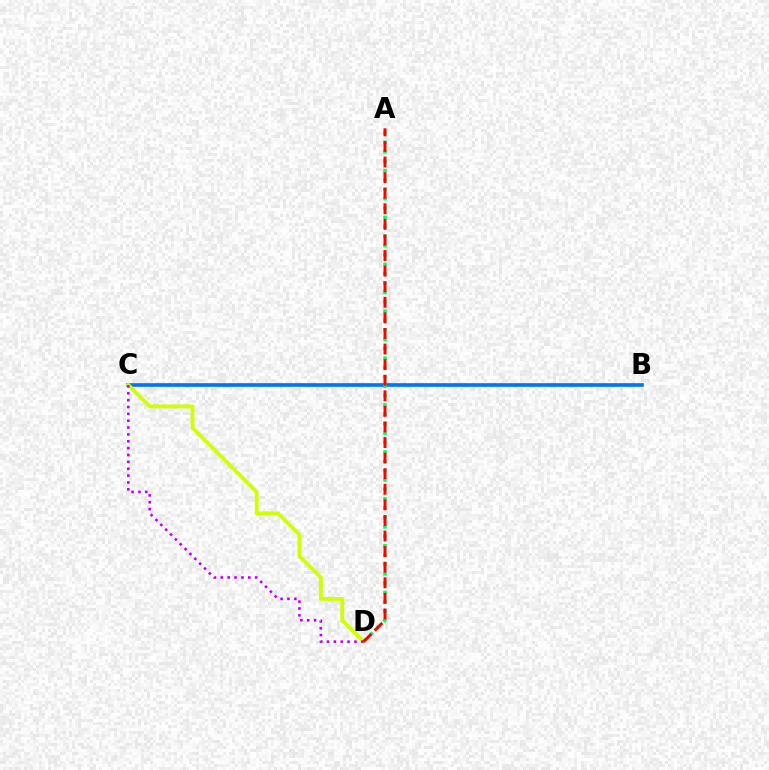{('B', 'C'): [{'color': '#0074ff', 'line_style': 'solid', 'thickness': 2.64}], ('A', 'D'): [{'color': '#00ff5c', 'line_style': 'dotted', 'thickness': 2.55}, {'color': '#ff0000', 'line_style': 'dashed', 'thickness': 2.12}], ('C', 'D'): [{'color': '#d1ff00', 'line_style': 'solid', 'thickness': 2.77}, {'color': '#b900ff', 'line_style': 'dotted', 'thickness': 1.86}]}